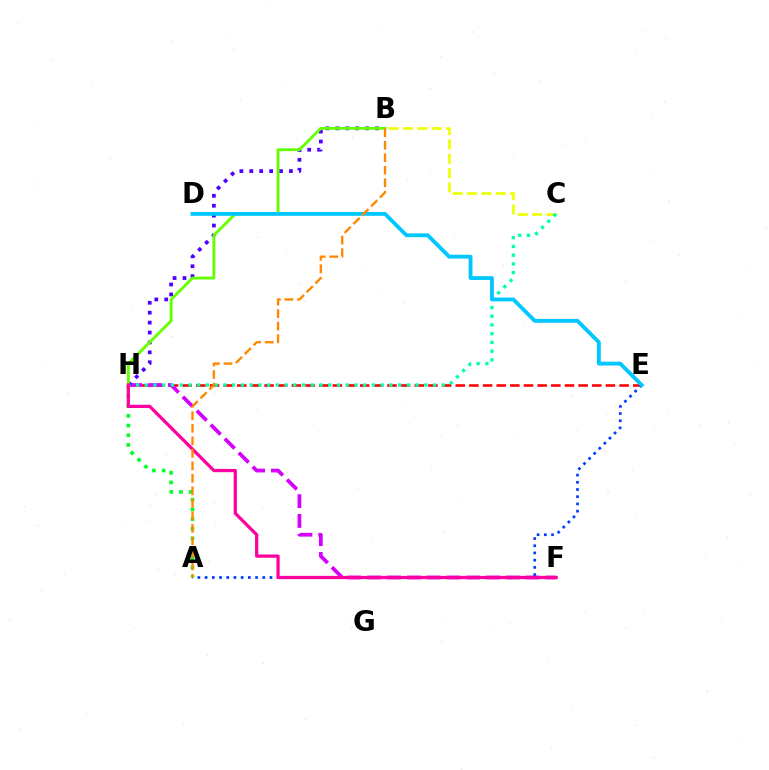{('A', 'H'): [{'color': '#00ff27', 'line_style': 'dotted', 'thickness': 2.63}], ('E', 'H'): [{'color': '#ff0000', 'line_style': 'dashed', 'thickness': 1.85}], ('F', 'H'): [{'color': '#d600ff', 'line_style': 'dashed', 'thickness': 2.69}, {'color': '#ff00a0', 'line_style': 'solid', 'thickness': 2.33}], ('B', 'H'): [{'color': '#4f00ff', 'line_style': 'dotted', 'thickness': 2.69}, {'color': '#66ff00', 'line_style': 'solid', 'thickness': 2.06}], ('B', 'C'): [{'color': '#eeff00', 'line_style': 'dashed', 'thickness': 1.95}], ('A', 'E'): [{'color': '#003fff', 'line_style': 'dotted', 'thickness': 1.96}], ('C', 'H'): [{'color': '#00ffaf', 'line_style': 'dotted', 'thickness': 2.37}], ('D', 'E'): [{'color': '#00c7ff', 'line_style': 'solid', 'thickness': 2.76}], ('A', 'B'): [{'color': '#ff8800', 'line_style': 'dashed', 'thickness': 1.7}]}